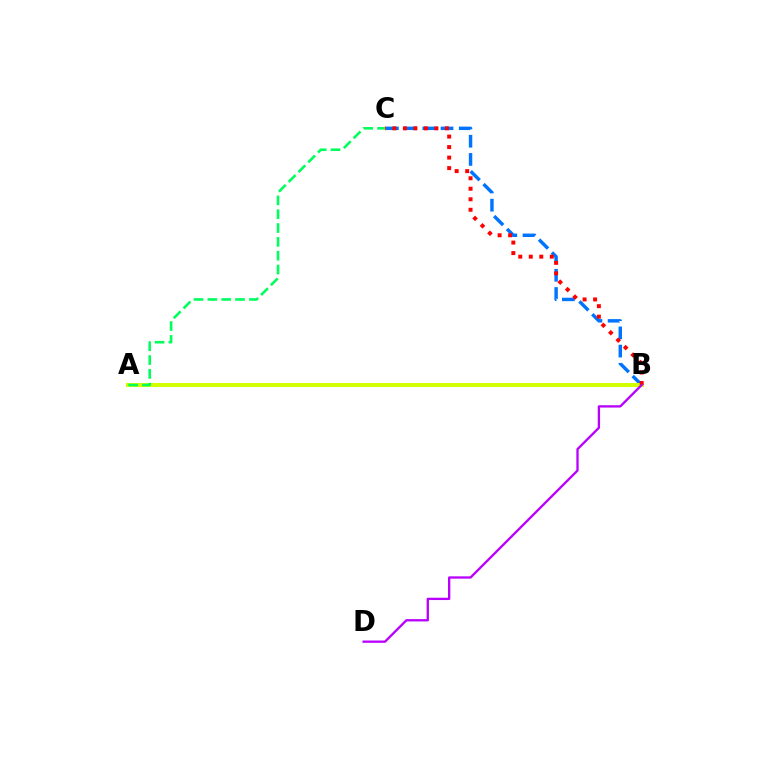{('B', 'C'): [{'color': '#0074ff', 'line_style': 'dashed', 'thickness': 2.47}, {'color': '#ff0000', 'line_style': 'dotted', 'thickness': 2.86}], ('A', 'B'): [{'color': '#d1ff00', 'line_style': 'solid', 'thickness': 2.89}], ('A', 'C'): [{'color': '#00ff5c', 'line_style': 'dashed', 'thickness': 1.88}], ('B', 'D'): [{'color': '#b900ff', 'line_style': 'solid', 'thickness': 1.67}]}